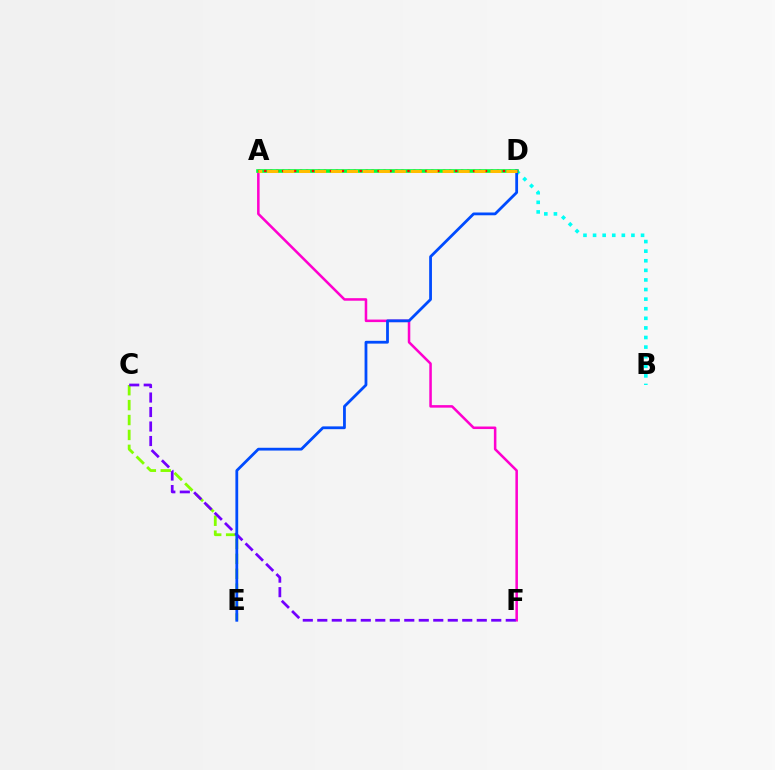{('B', 'D'): [{'color': '#00fff6', 'line_style': 'dotted', 'thickness': 2.61}], ('C', 'E'): [{'color': '#84ff00', 'line_style': 'dashed', 'thickness': 2.03}], ('A', 'F'): [{'color': '#ff00cf', 'line_style': 'solid', 'thickness': 1.83}], ('A', 'D'): [{'color': '#00ff39', 'line_style': 'solid', 'thickness': 2.6}, {'color': '#ff0000', 'line_style': 'dotted', 'thickness': 1.62}, {'color': '#ffbd00', 'line_style': 'dashed', 'thickness': 2.17}], ('C', 'F'): [{'color': '#7200ff', 'line_style': 'dashed', 'thickness': 1.97}], ('D', 'E'): [{'color': '#004bff', 'line_style': 'solid', 'thickness': 2.01}]}